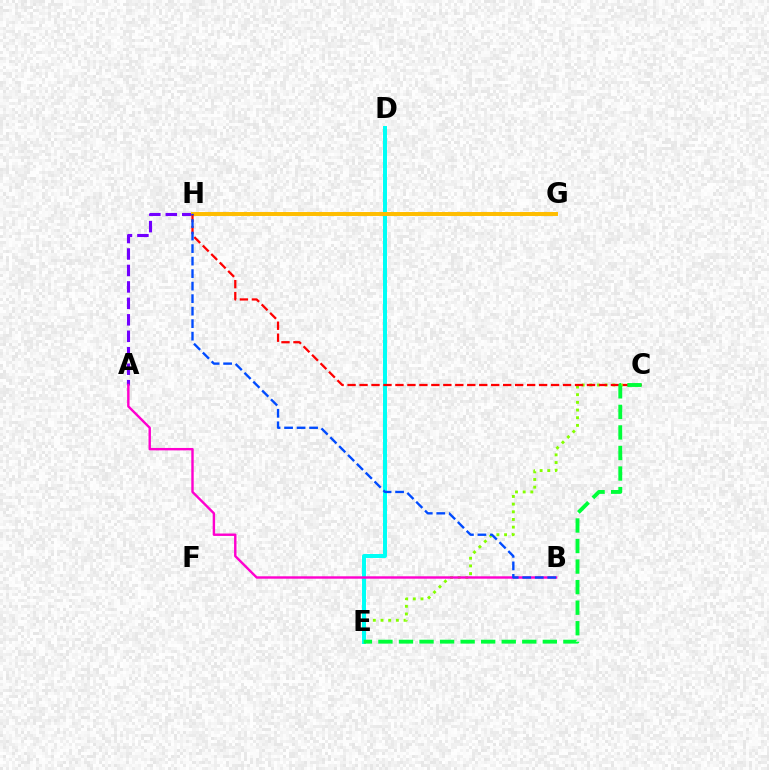{('A', 'H'): [{'color': '#7200ff', 'line_style': 'dashed', 'thickness': 2.24}], ('C', 'E'): [{'color': '#84ff00', 'line_style': 'dotted', 'thickness': 2.08}, {'color': '#00ff39', 'line_style': 'dashed', 'thickness': 2.79}], ('D', 'E'): [{'color': '#00fff6', 'line_style': 'solid', 'thickness': 2.87}], ('G', 'H'): [{'color': '#ffbd00', 'line_style': 'solid', 'thickness': 2.85}], ('A', 'B'): [{'color': '#ff00cf', 'line_style': 'solid', 'thickness': 1.74}], ('C', 'H'): [{'color': '#ff0000', 'line_style': 'dashed', 'thickness': 1.63}], ('B', 'H'): [{'color': '#004bff', 'line_style': 'dashed', 'thickness': 1.7}]}